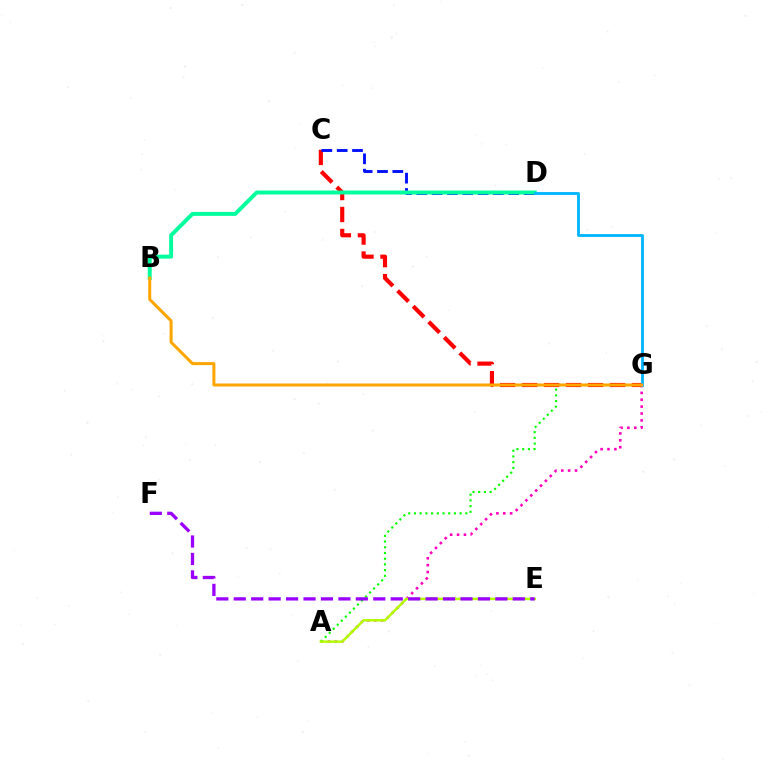{('A', 'G'): [{'color': '#ff00bd', 'line_style': 'dotted', 'thickness': 1.87}, {'color': '#08ff00', 'line_style': 'dotted', 'thickness': 1.55}], ('C', 'G'): [{'color': '#ff0000', 'line_style': 'dashed', 'thickness': 2.99}], ('C', 'D'): [{'color': '#0010ff', 'line_style': 'dashed', 'thickness': 2.08}], ('B', 'D'): [{'color': '#00ff9d', 'line_style': 'solid', 'thickness': 2.84}], ('D', 'G'): [{'color': '#00b5ff', 'line_style': 'solid', 'thickness': 2.03}], ('A', 'E'): [{'color': '#b3ff00', 'line_style': 'solid', 'thickness': 1.79}], ('B', 'G'): [{'color': '#ffa500', 'line_style': 'solid', 'thickness': 2.17}], ('E', 'F'): [{'color': '#9b00ff', 'line_style': 'dashed', 'thickness': 2.37}]}